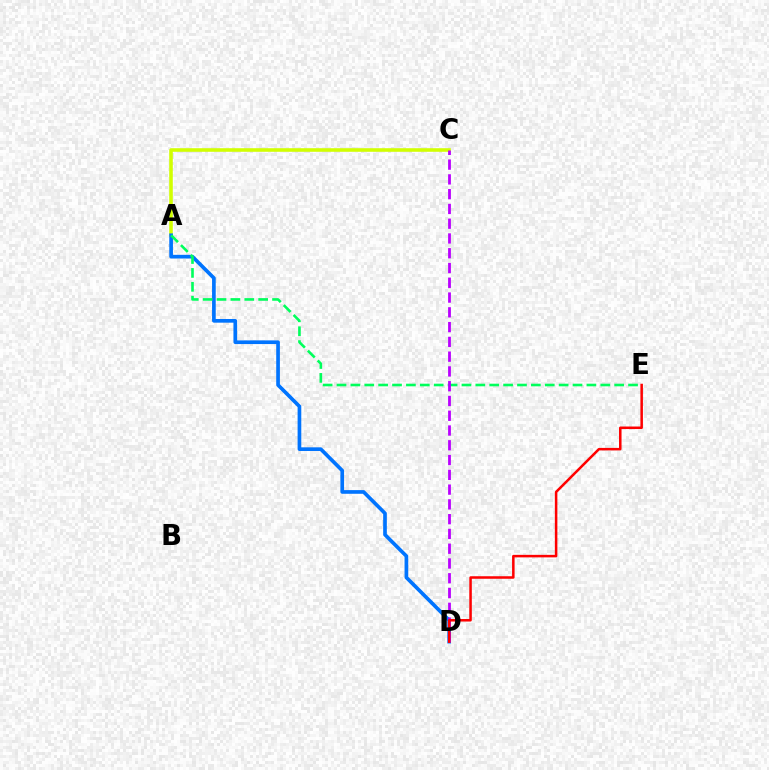{('A', 'C'): [{'color': '#d1ff00', 'line_style': 'solid', 'thickness': 2.58}], ('A', 'D'): [{'color': '#0074ff', 'line_style': 'solid', 'thickness': 2.65}], ('A', 'E'): [{'color': '#00ff5c', 'line_style': 'dashed', 'thickness': 1.89}], ('C', 'D'): [{'color': '#b900ff', 'line_style': 'dashed', 'thickness': 2.01}], ('D', 'E'): [{'color': '#ff0000', 'line_style': 'solid', 'thickness': 1.82}]}